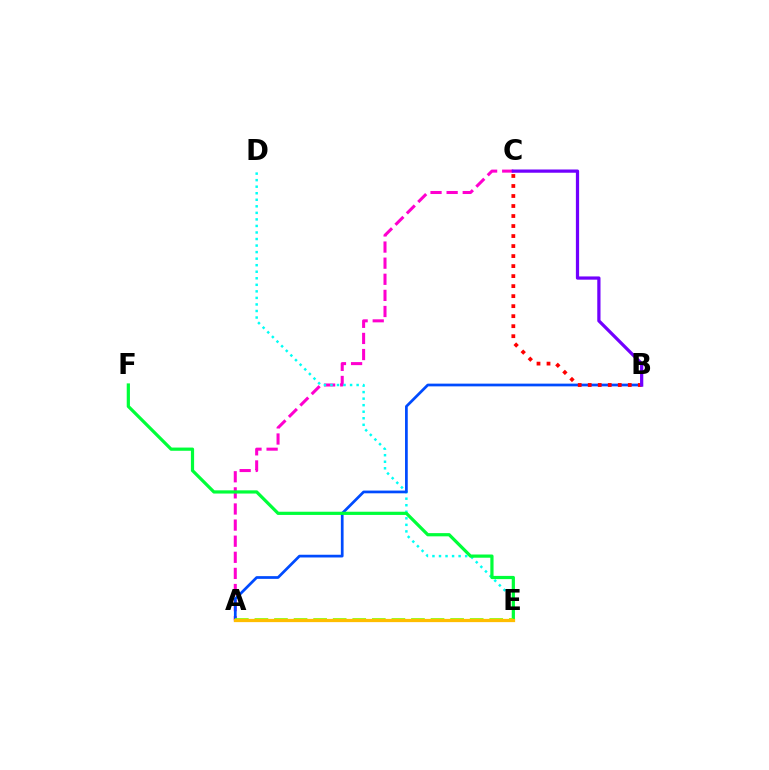{('A', 'C'): [{'color': '#ff00cf', 'line_style': 'dashed', 'thickness': 2.19}], ('D', 'E'): [{'color': '#00fff6', 'line_style': 'dotted', 'thickness': 1.78}], ('A', 'B'): [{'color': '#004bff', 'line_style': 'solid', 'thickness': 1.96}], ('E', 'F'): [{'color': '#00ff39', 'line_style': 'solid', 'thickness': 2.31}], ('B', 'C'): [{'color': '#ff0000', 'line_style': 'dotted', 'thickness': 2.72}, {'color': '#7200ff', 'line_style': 'solid', 'thickness': 2.33}], ('A', 'E'): [{'color': '#84ff00', 'line_style': 'dashed', 'thickness': 2.66}, {'color': '#ffbd00', 'line_style': 'solid', 'thickness': 2.34}]}